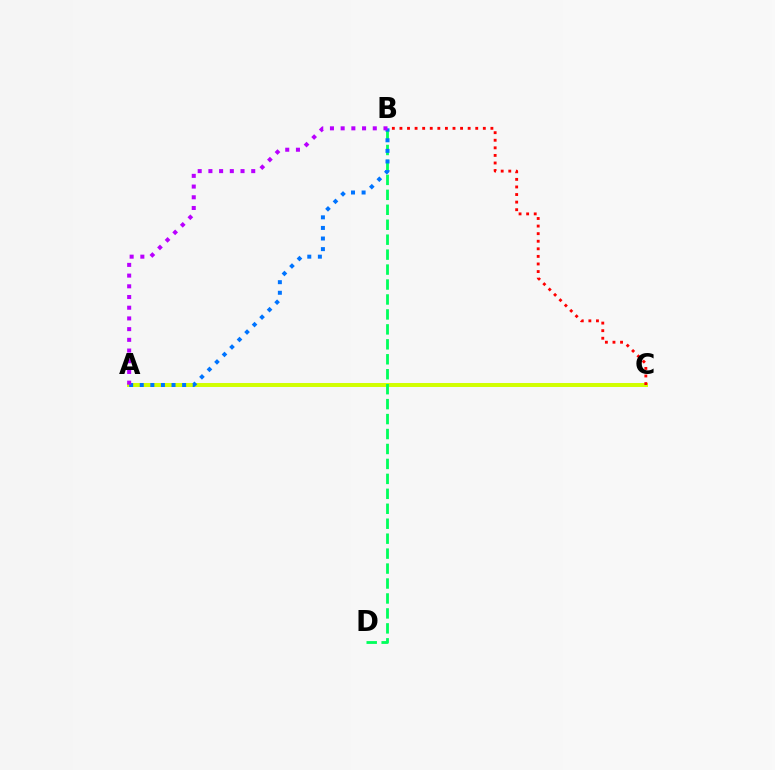{('A', 'C'): [{'color': '#d1ff00', 'line_style': 'solid', 'thickness': 2.85}], ('B', 'D'): [{'color': '#00ff5c', 'line_style': 'dashed', 'thickness': 2.03}], ('A', 'B'): [{'color': '#0074ff', 'line_style': 'dotted', 'thickness': 2.88}, {'color': '#b900ff', 'line_style': 'dotted', 'thickness': 2.91}], ('B', 'C'): [{'color': '#ff0000', 'line_style': 'dotted', 'thickness': 2.06}]}